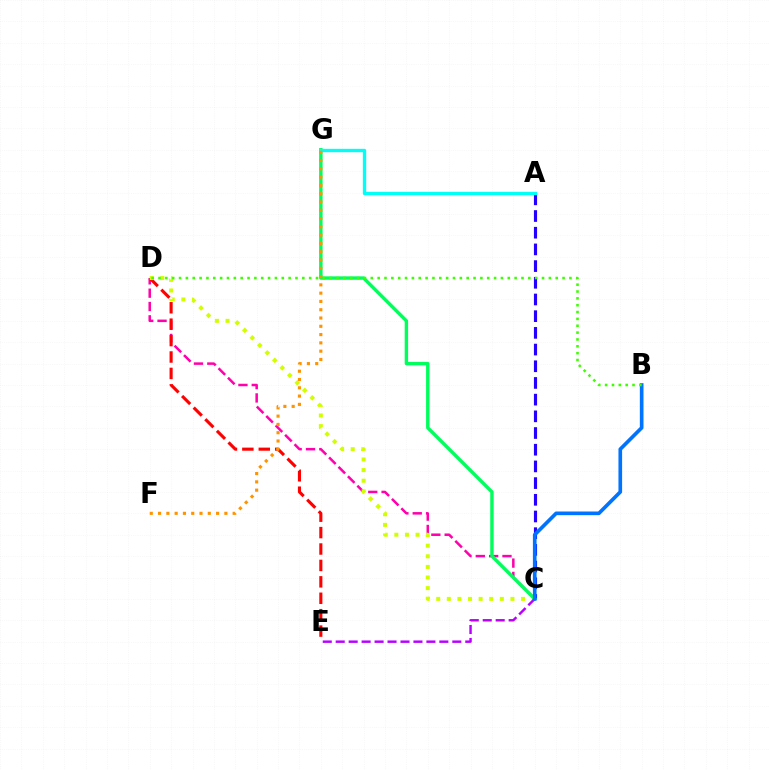{('C', 'D'): [{'color': '#ff00ac', 'line_style': 'dashed', 'thickness': 1.81}, {'color': '#d1ff00', 'line_style': 'dotted', 'thickness': 2.88}], ('D', 'E'): [{'color': '#ff0000', 'line_style': 'dashed', 'thickness': 2.23}], ('A', 'C'): [{'color': '#2500ff', 'line_style': 'dashed', 'thickness': 2.27}], ('C', 'G'): [{'color': '#00ff5c', 'line_style': 'solid', 'thickness': 2.46}], ('C', 'E'): [{'color': '#b900ff', 'line_style': 'dashed', 'thickness': 1.76}], ('B', 'C'): [{'color': '#0074ff', 'line_style': 'solid', 'thickness': 2.63}], ('B', 'D'): [{'color': '#3dff00', 'line_style': 'dotted', 'thickness': 1.86}], ('A', 'G'): [{'color': '#00fff6', 'line_style': 'solid', 'thickness': 2.42}], ('F', 'G'): [{'color': '#ff9400', 'line_style': 'dotted', 'thickness': 2.25}]}